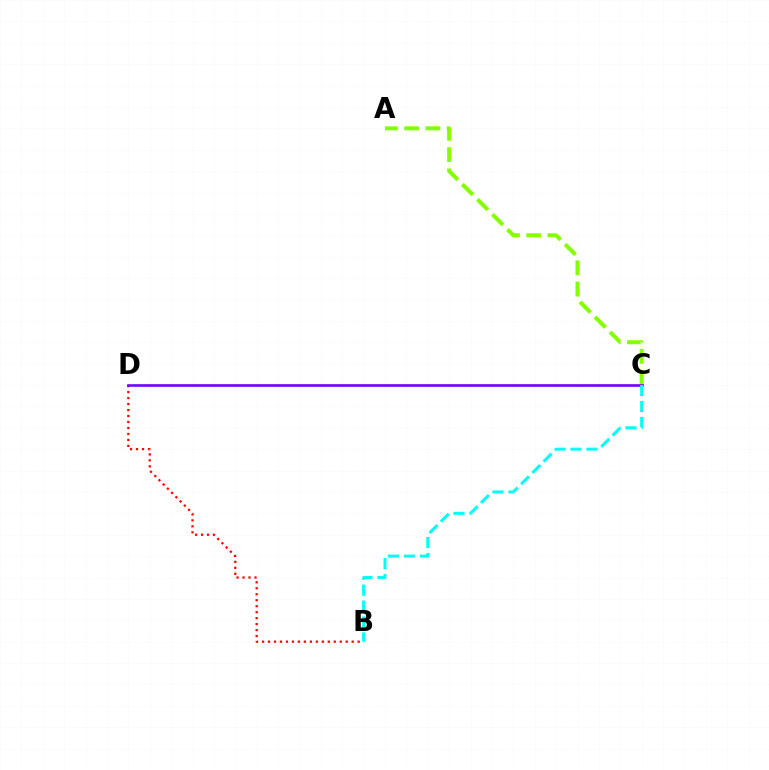{('B', 'D'): [{'color': '#ff0000', 'line_style': 'dotted', 'thickness': 1.62}], ('A', 'C'): [{'color': '#84ff00', 'line_style': 'dashed', 'thickness': 2.89}], ('C', 'D'): [{'color': '#7200ff', 'line_style': 'solid', 'thickness': 1.9}], ('B', 'C'): [{'color': '#00fff6', 'line_style': 'dashed', 'thickness': 2.17}]}